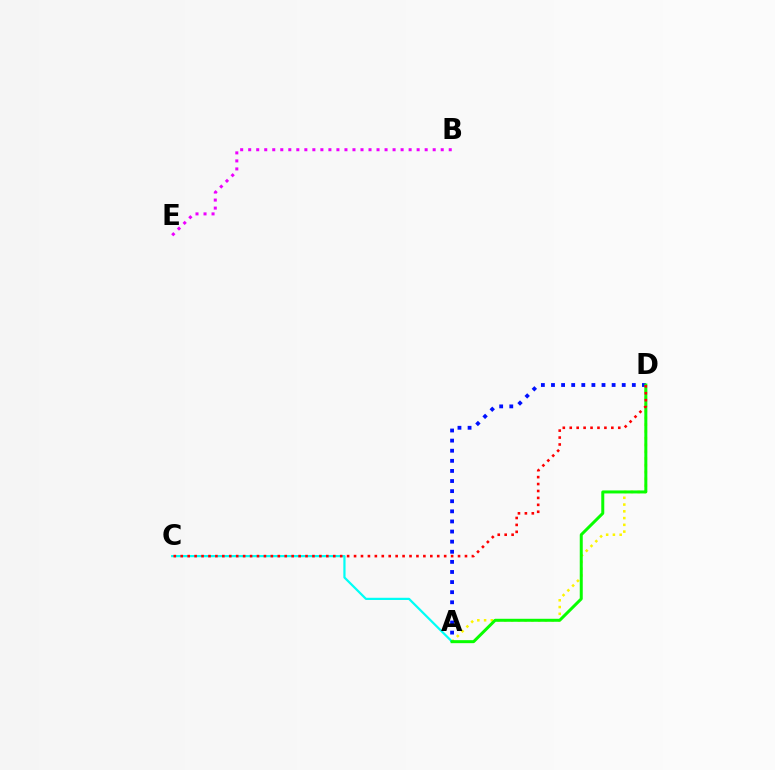{('B', 'E'): [{'color': '#ee00ff', 'line_style': 'dotted', 'thickness': 2.18}], ('A', 'D'): [{'color': '#fcf500', 'line_style': 'dotted', 'thickness': 1.84}, {'color': '#0010ff', 'line_style': 'dotted', 'thickness': 2.75}, {'color': '#08ff00', 'line_style': 'solid', 'thickness': 2.16}], ('A', 'C'): [{'color': '#00fff6', 'line_style': 'solid', 'thickness': 1.6}], ('C', 'D'): [{'color': '#ff0000', 'line_style': 'dotted', 'thickness': 1.88}]}